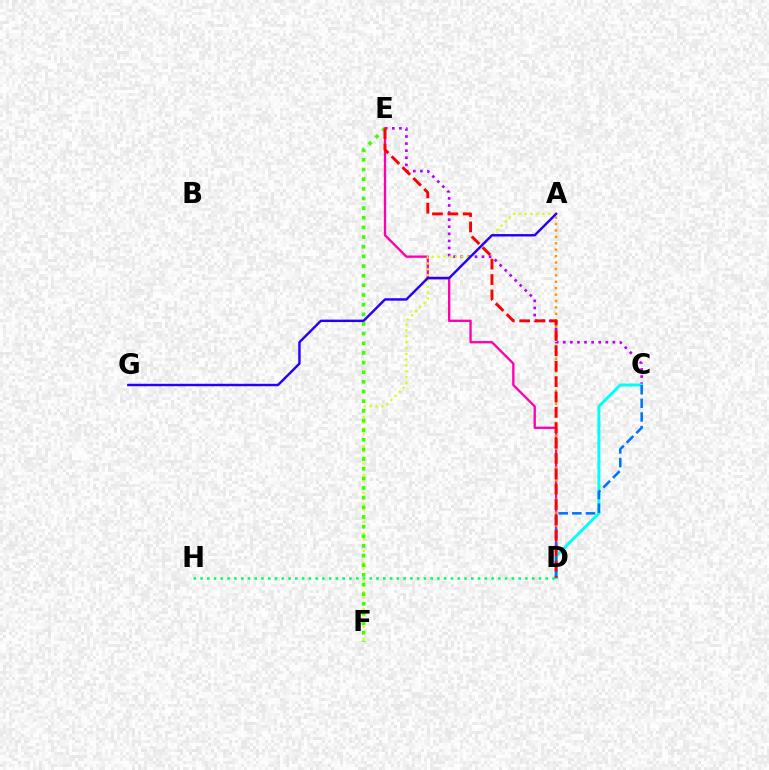{('C', 'E'): [{'color': '#b900ff', 'line_style': 'dotted', 'thickness': 1.93}], ('D', 'H'): [{'color': '#00ff5c', 'line_style': 'dotted', 'thickness': 1.84}], ('D', 'E'): [{'color': '#ff00ac', 'line_style': 'solid', 'thickness': 1.67}, {'color': '#ff0000', 'line_style': 'dashed', 'thickness': 2.09}], ('C', 'D'): [{'color': '#00fff6', 'line_style': 'solid', 'thickness': 2.14}, {'color': '#0074ff', 'line_style': 'dashed', 'thickness': 1.85}], ('A', 'D'): [{'color': '#ff9400', 'line_style': 'dotted', 'thickness': 1.74}], ('A', 'F'): [{'color': '#d1ff00', 'line_style': 'dotted', 'thickness': 1.59}], ('E', 'F'): [{'color': '#3dff00', 'line_style': 'dotted', 'thickness': 2.62}], ('A', 'G'): [{'color': '#2500ff', 'line_style': 'solid', 'thickness': 1.75}]}